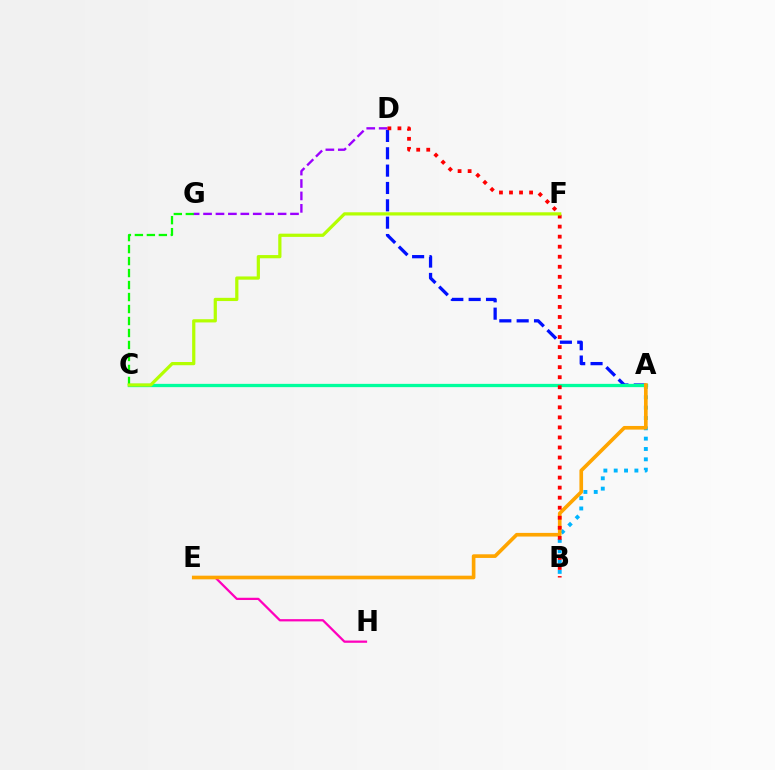{('A', 'B'): [{'color': '#00b5ff', 'line_style': 'dotted', 'thickness': 2.81}], ('A', 'D'): [{'color': '#0010ff', 'line_style': 'dashed', 'thickness': 2.36}], ('E', 'H'): [{'color': '#ff00bd', 'line_style': 'solid', 'thickness': 1.62}], ('A', 'C'): [{'color': '#00ff9d', 'line_style': 'solid', 'thickness': 2.36}], ('A', 'E'): [{'color': '#ffa500', 'line_style': 'solid', 'thickness': 2.62}], ('C', 'G'): [{'color': '#08ff00', 'line_style': 'dashed', 'thickness': 1.63}], ('D', 'G'): [{'color': '#9b00ff', 'line_style': 'dashed', 'thickness': 1.69}], ('B', 'D'): [{'color': '#ff0000', 'line_style': 'dotted', 'thickness': 2.73}], ('C', 'F'): [{'color': '#b3ff00', 'line_style': 'solid', 'thickness': 2.32}]}